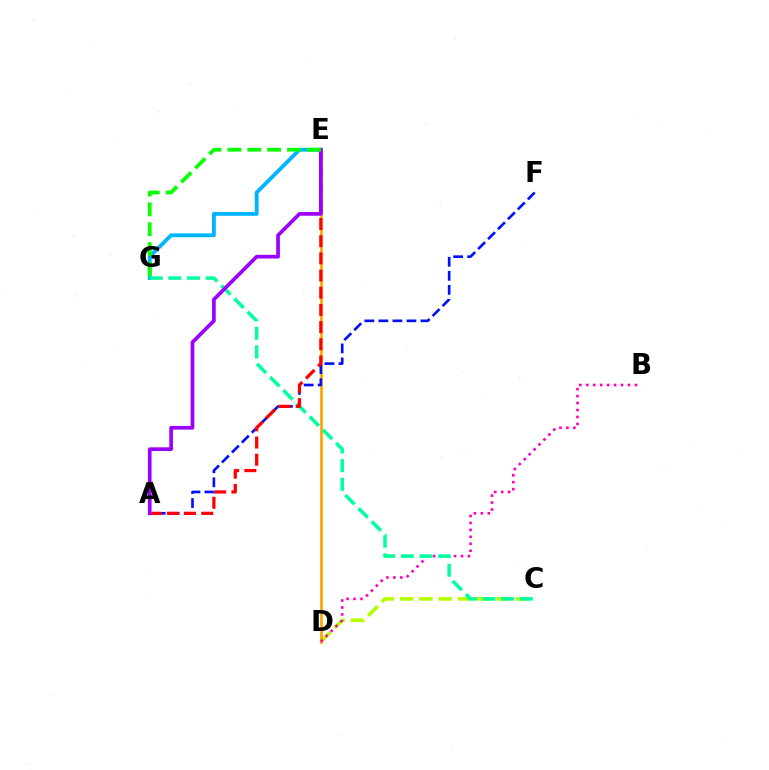{('C', 'D'): [{'color': '#b3ff00', 'line_style': 'dashed', 'thickness': 2.63}], ('E', 'G'): [{'color': '#00b5ff', 'line_style': 'solid', 'thickness': 2.76}, {'color': '#08ff00', 'line_style': 'dashed', 'thickness': 2.7}], ('D', 'E'): [{'color': '#ffa500', 'line_style': 'solid', 'thickness': 1.96}], ('A', 'F'): [{'color': '#0010ff', 'line_style': 'dashed', 'thickness': 1.91}], ('B', 'D'): [{'color': '#ff00bd', 'line_style': 'dotted', 'thickness': 1.89}], ('C', 'G'): [{'color': '#00ff9d', 'line_style': 'dashed', 'thickness': 2.53}], ('A', 'E'): [{'color': '#ff0000', 'line_style': 'dashed', 'thickness': 2.33}, {'color': '#9b00ff', 'line_style': 'solid', 'thickness': 2.65}]}